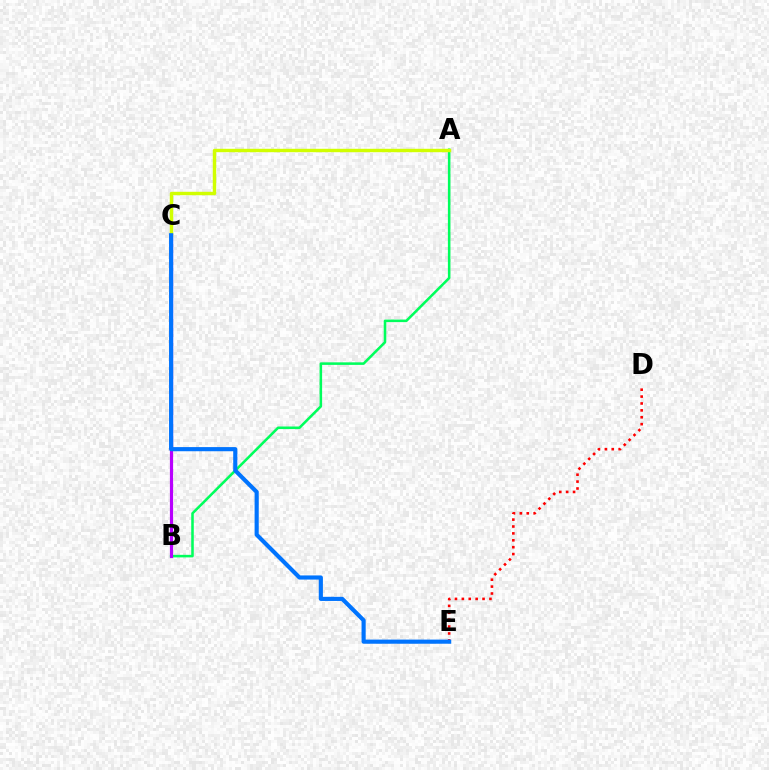{('D', 'E'): [{'color': '#ff0000', 'line_style': 'dotted', 'thickness': 1.87}], ('A', 'B'): [{'color': '#00ff5c', 'line_style': 'solid', 'thickness': 1.84}], ('A', 'C'): [{'color': '#d1ff00', 'line_style': 'solid', 'thickness': 2.47}], ('B', 'C'): [{'color': '#b900ff', 'line_style': 'solid', 'thickness': 2.29}], ('C', 'E'): [{'color': '#0074ff', 'line_style': 'solid', 'thickness': 2.98}]}